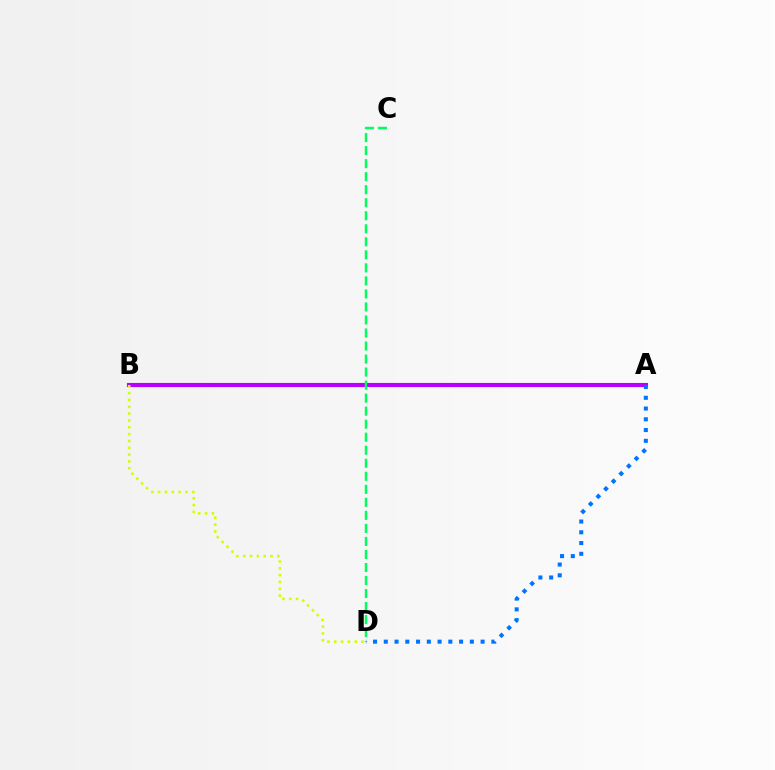{('A', 'B'): [{'color': '#ff0000', 'line_style': 'dashed', 'thickness': 2.09}, {'color': '#b900ff', 'line_style': 'solid', 'thickness': 2.96}], ('C', 'D'): [{'color': '#00ff5c', 'line_style': 'dashed', 'thickness': 1.77}], ('B', 'D'): [{'color': '#d1ff00', 'line_style': 'dotted', 'thickness': 1.86}], ('A', 'D'): [{'color': '#0074ff', 'line_style': 'dotted', 'thickness': 2.92}]}